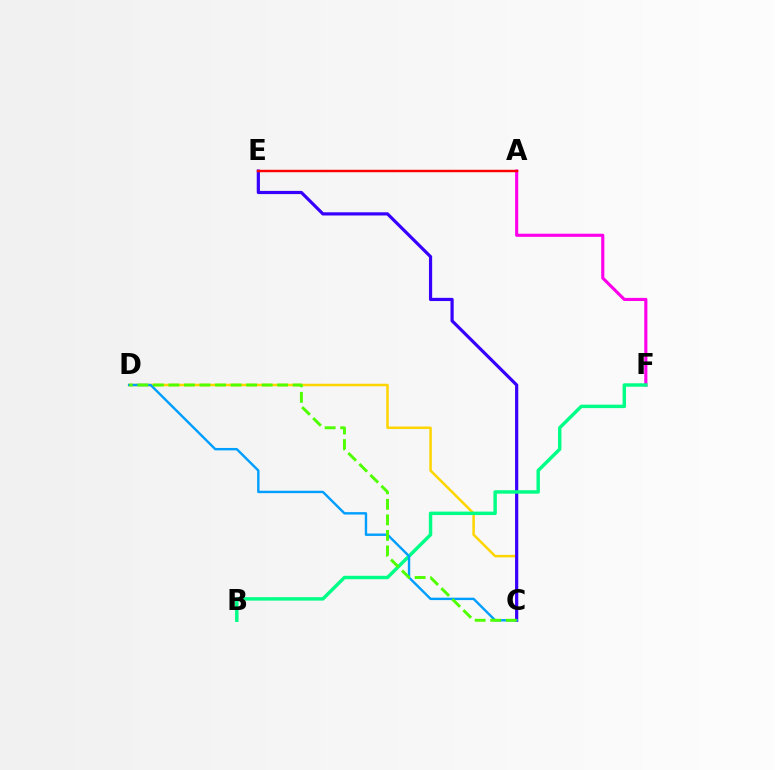{('C', 'D'): [{'color': '#ffd500', 'line_style': 'solid', 'thickness': 1.81}, {'color': '#009eff', 'line_style': 'solid', 'thickness': 1.73}, {'color': '#4fff00', 'line_style': 'dashed', 'thickness': 2.11}], ('A', 'F'): [{'color': '#ff00ed', 'line_style': 'solid', 'thickness': 2.25}], ('C', 'E'): [{'color': '#3700ff', 'line_style': 'solid', 'thickness': 2.3}], ('A', 'E'): [{'color': '#ff0000', 'line_style': 'solid', 'thickness': 1.75}], ('B', 'F'): [{'color': '#00ff86', 'line_style': 'solid', 'thickness': 2.48}]}